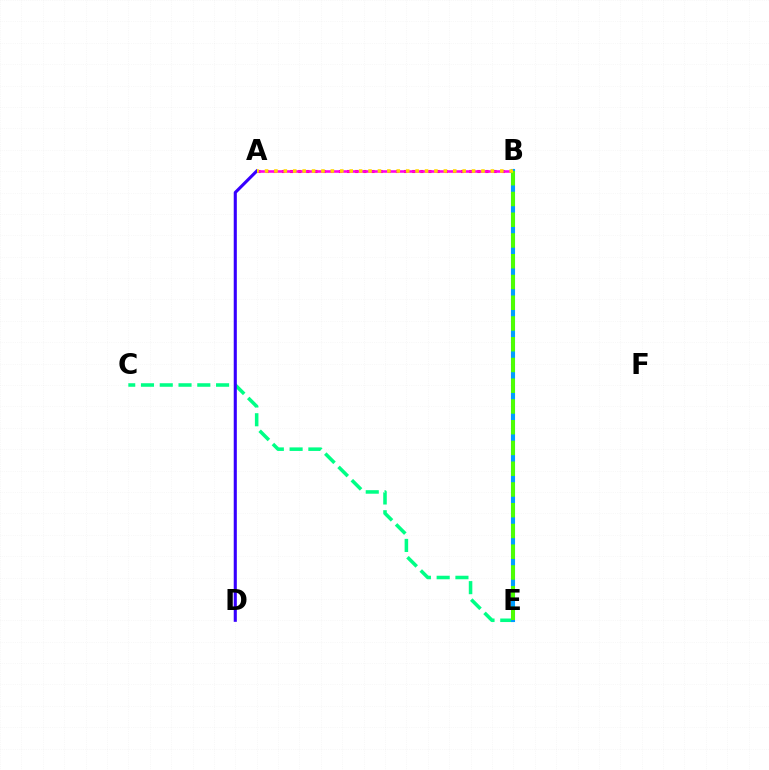{('A', 'B'): [{'color': '#ff0000', 'line_style': 'dotted', 'thickness': 2.21}, {'color': '#ff00ed', 'line_style': 'solid', 'thickness': 1.85}, {'color': '#ffd500', 'line_style': 'dotted', 'thickness': 2.56}], ('C', 'E'): [{'color': '#00ff86', 'line_style': 'dashed', 'thickness': 2.55}], ('A', 'D'): [{'color': '#3700ff', 'line_style': 'solid', 'thickness': 2.23}], ('B', 'E'): [{'color': '#009eff', 'line_style': 'solid', 'thickness': 2.94}, {'color': '#4fff00', 'line_style': 'dashed', 'thickness': 2.82}]}